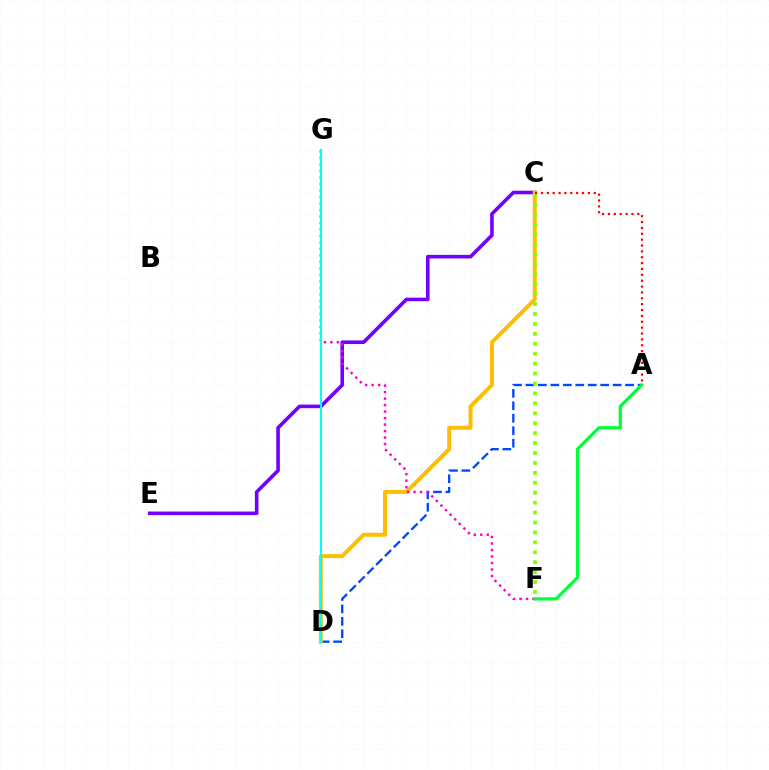{('A', 'D'): [{'color': '#004bff', 'line_style': 'dashed', 'thickness': 1.69}], ('C', 'E'): [{'color': '#7200ff', 'line_style': 'solid', 'thickness': 2.59}], ('C', 'D'): [{'color': '#ffbd00', 'line_style': 'solid', 'thickness': 2.86}], ('C', 'F'): [{'color': '#84ff00', 'line_style': 'dotted', 'thickness': 2.7}], ('A', 'C'): [{'color': '#ff0000', 'line_style': 'dotted', 'thickness': 1.59}], ('F', 'G'): [{'color': '#ff00cf', 'line_style': 'dotted', 'thickness': 1.76}], ('D', 'G'): [{'color': '#00fff6', 'line_style': 'solid', 'thickness': 1.51}], ('A', 'F'): [{'color': '#00ff39', 'line_style': 'solid', 'thickness': 2.31}]}